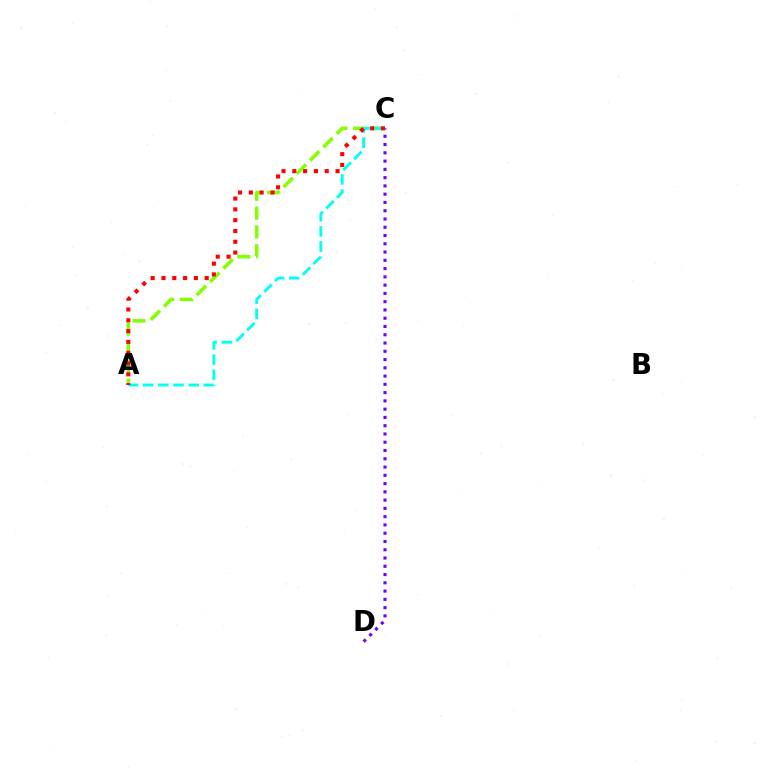{('A', 'C'): [{'color': '#84ff00', 'line_style': 'dashed', 'thickness': 2.55}, {'color': '#00fff6', 'line_style': 'dashed', 'thickness': 2.07}, {'color': '#ff0000', 'line_style': 'dotted', 'thickness': 2.94}], ('C', 'D'): [{'color': '#7200ff', 'line_style': 'dotted', 'thickness': 2.25}]}